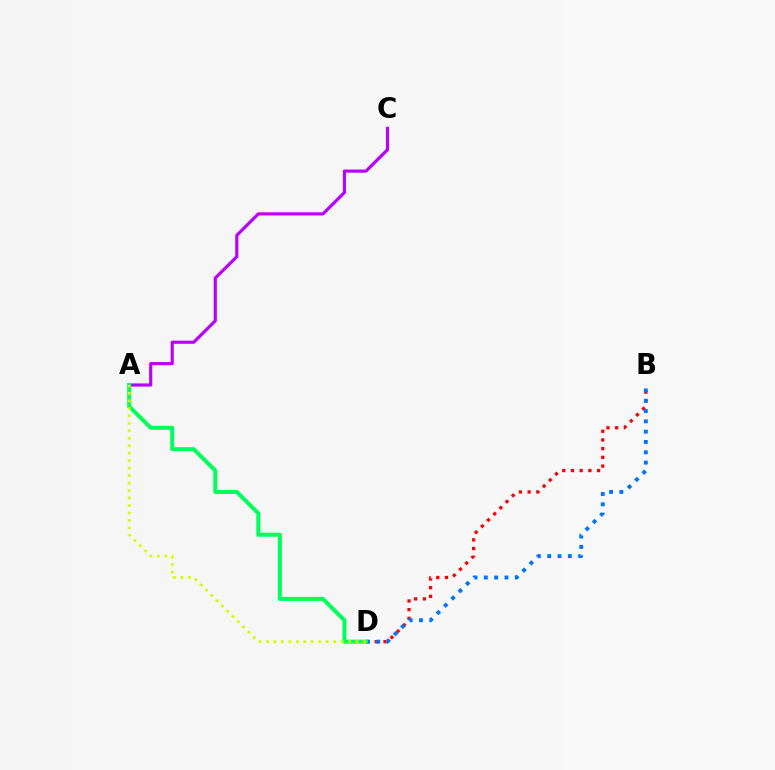{('B', 'D'): [{'color': '#ff0000', 'line_style': 'dotted', 'thickness': 2.36}, {'color': '#0074ff', 'line_style': 'dotted', 'thickness': 2.8}], ('A', 'C'): [{'color': '#b900ff', 'line_style': 'solid', 'thickness': 2.27}], ('A', 'D'): [{'color': '#00ff5c', 'line_style': 'solid', 'thickness': 2.88}, {'color': '#d1ff00', 'line_style': 'dotted', 'thickness': 2.03}]}